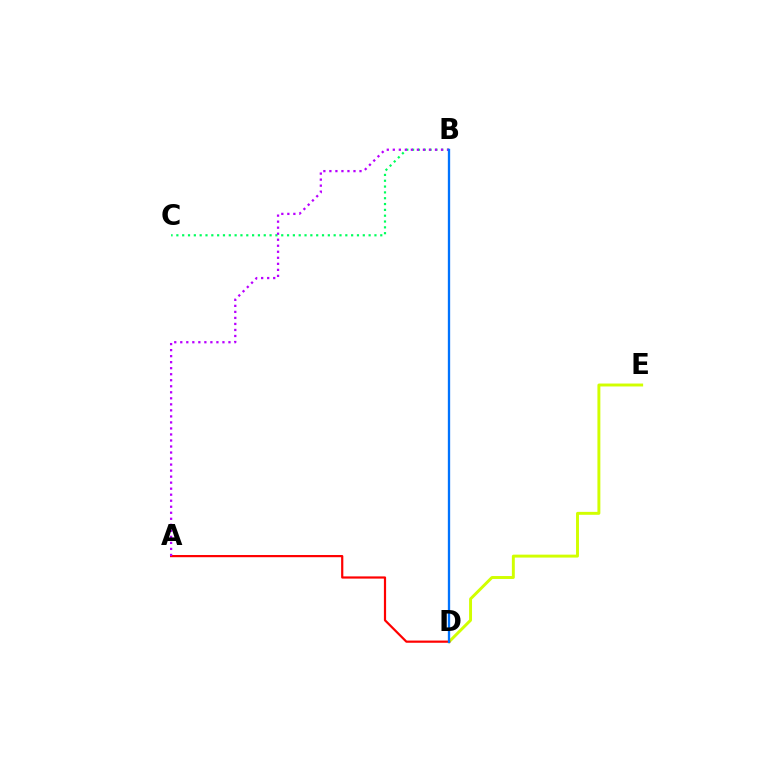{('B', 'C'): [{'color': '#00ff5c', 'line_style': 'dotted', 'thickness': 1.58}], ('D', 'E'): [{'color': '#d1ff00', 'line_style': 'solid', 'thickness': 2.11}], ('A', 'D'): [{'color': '#ff0000', 'line_style': 'solid', 'thickness': 1.58}], ('A', 'B'): [{'color': '#b900ff', 'line_style': 'dotted', 'thickness': 1.64}], ('B', 'D'): [{'color': '#0074ff', 'line_style': 'solid', 'thickness': 1.67}]}